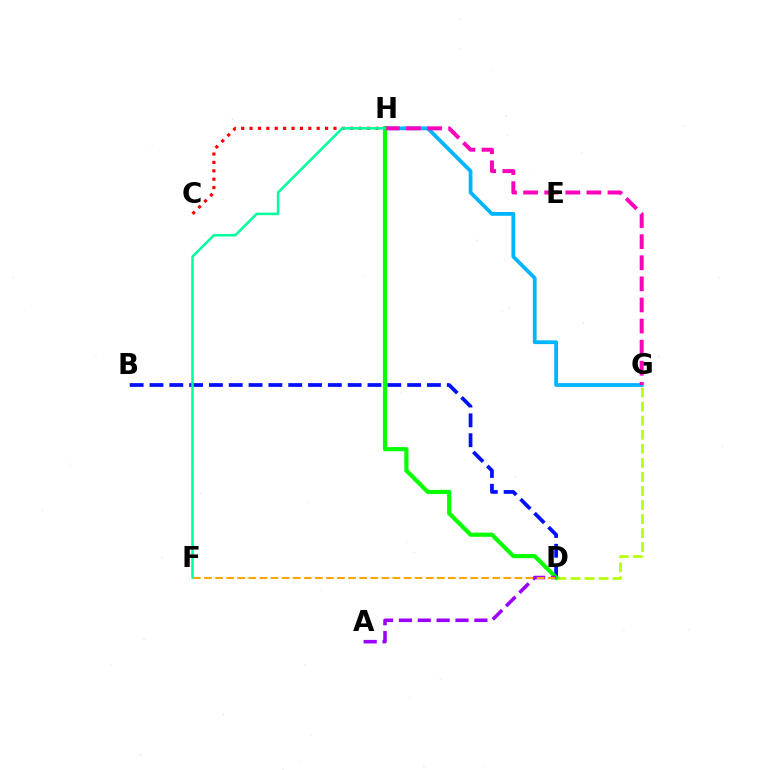{('B', 'D'): [{'color': '#0010ff', 'line_style': 'dashed', 'thickness': 2.69}], ('C', 'H'): [{'color': '#ff0000', 'line_style': 'dotted', 'thickness': 2.28}], ('D', 'G'): [{'color': '#b3ff00', 'line_style': 'dashed', 'thickness': 1.91}], ('G', 'H'): [{'color': '#00b5ff', 'line_style': 'solid', 'thickness': 2.72}, {'color': '#ff00bd', 'line_style': 'dashed', 'thickness': 2.87}], ('D', 'H'): [{'color': '#08ff00', 'line_style': 'solid', 'thickness': 3.0}], ('A', 'D'): [{'color': '#9b00ff', 'line_style': 'dashed', 'thickness': 2.56}], ('D', 'F'): [{'color': '#ffa500', 'line_style': 'dashed', 'thickness': 1.51}], ('F', 'H'): [{'color': '#00ff9d', 'line_style': 'solid', 'thickness': 1.81}]}